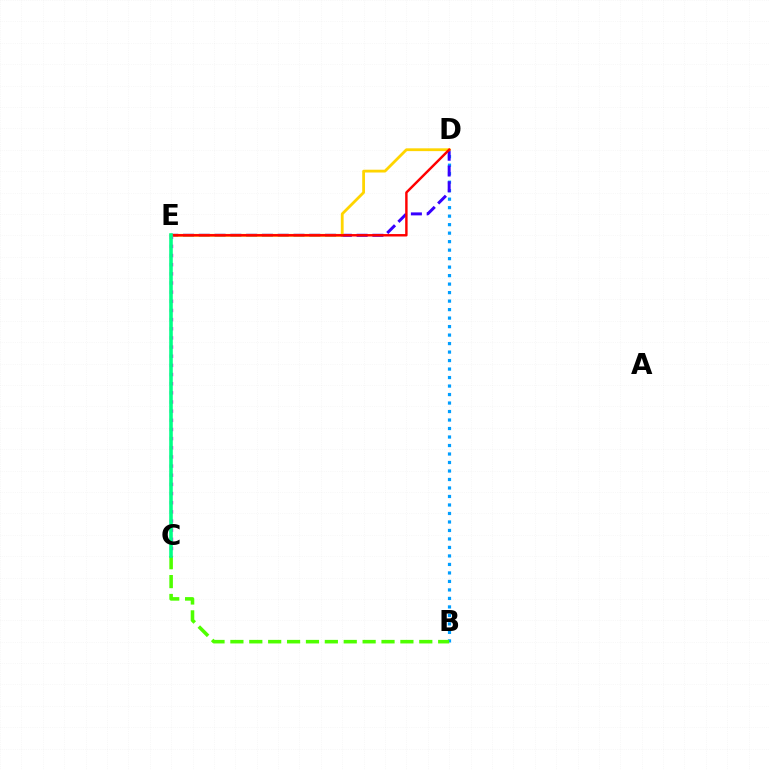{('B', 'D'): [{'color': '#009eff', 'line_style': 'dotted', 'thickness': 2.31}], ('D', 'E'): [{'color': '#3700ff', 'line_style': 'dashed', 'thickness': 2.14}, {'color': '#ffd500', 'line_style': 'solid', 'thickness': 2.01}, {'color': '#ff0000', 'line_style': 'solid', 'thickness': 1.75}], ('B', 'C'): [{'color': '#4fff00', 'line_style': 'dashed', 'thickness': 2.57}], ('C', 'E'): [{'color': '#ff00ed', 'line_style': 'dotted', 'thickness': 2.49}, {'color': '#00ff86', 'line_style': 'solid', 'thickness': 2.58}]}